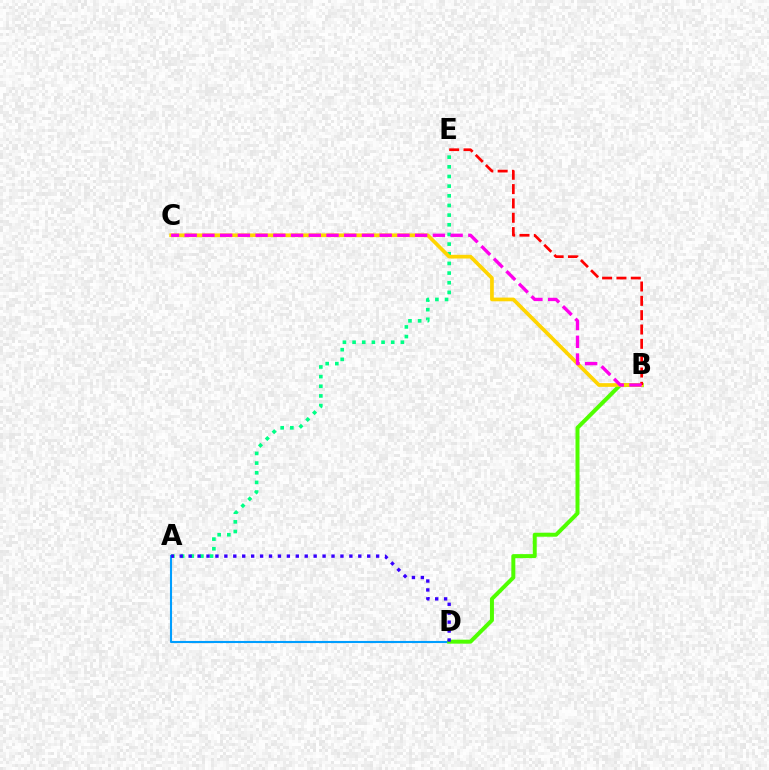{('A', 'E'): [{'color': '#00ff86', 'line_style': 'dotted', 'thickness': 2.62}], ('A', 'D'): [{'color': '#009eff', 'line_style': 'solid', 'thickness': 1.5}, {'color': '#3700ff', 'line_style': 'dotted', 'thickness': 2.43}], ('B', 'D'): [{'color': '#4fff00', 'line_style': 'solid', 'thickness': 2.87}], ('B', 'C'): [{'color': '#ffd500', 'line_style': 'solid', 'thickness': 2.67}, {'color': '#ff00ed', 'line_style': 'dashed', 'thickness': 2.41}], ('B', 'E'): [{'color': '#ff0000', 'line_style': 'dashed', 'thickness': 1.95}]}